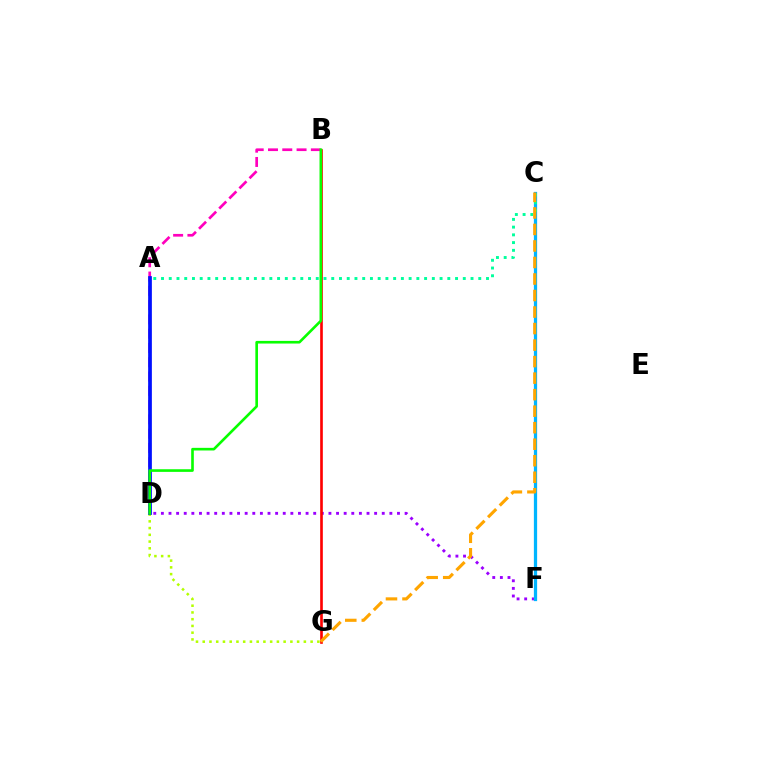{('D', 'G'): [{'color': '#b3ff00', 'line_style': 'dotted', 'thickness': 1.83}], ('D', 'F'): [{'color': '#9b00ff', 'line_style': 'dotted', 'thickness': 2.07}], ('B', 'D'): [{'color': '#ff00bd', 'line_style': 'dashed', 'thickness': 1.94}, {'color': '#08ff00', 'line_style': 'solid', 'thickness': 1.9}], ('C', 'F'): [{'color': '#00b5ff', 'line_style': 'solid', 'thickness': 2.34}], ('A', 'D'): [{'color': '#0010ff', 'line_style': 'solid', 'thickness': 2.68}], ('B', 'G'): [{'color': '#ff0000', 'line_style': 'solid', 'thickness': 1.91}], ('A', 'C'): [{'color': '#00ff9d', 'line_style': 'dotted', 'thickness': 2.1}], ('C', 'G'): [{'color': '#ffa500', 'line_style': 'dashed', 'thickness': 2.24}]}